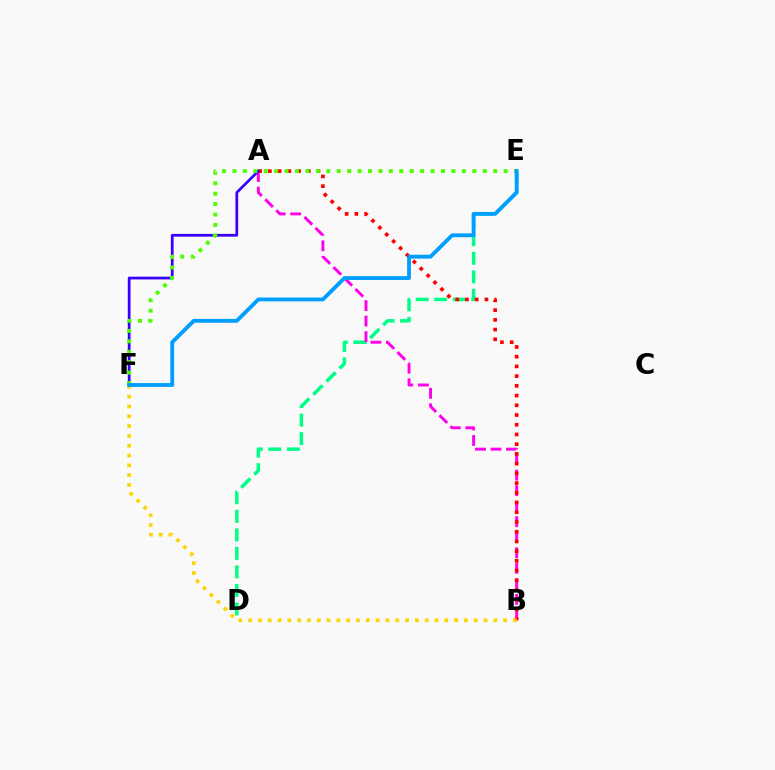{('D', 'E'): [{'color': '#00ff86', 'line_style': 'dashed', 'thickness': 2.52}], ('A', 'B'): [{'color': '#ff00ed', 'line_style': 'dashed', 'thickness': 2.11}, {'color': '#ff0000', 'line_style': 'dotted', 'thickness': 2.64}], ('A', 'F'): [{'color': '#3700ff', 'line_style': 'solid', 'thickness': 1.98}], ('B', 'F'): [{'color': '#ffd500', 'line_style': 'dotted', 'thickness': 2.67}], ('E', 'F'): [{'color': '#4fff00', 'line_style': 'dotted', 'thickness': 2.83}, {'color': '#009eff', 'line_style': 'solid', 'thickness': 2.77}]}